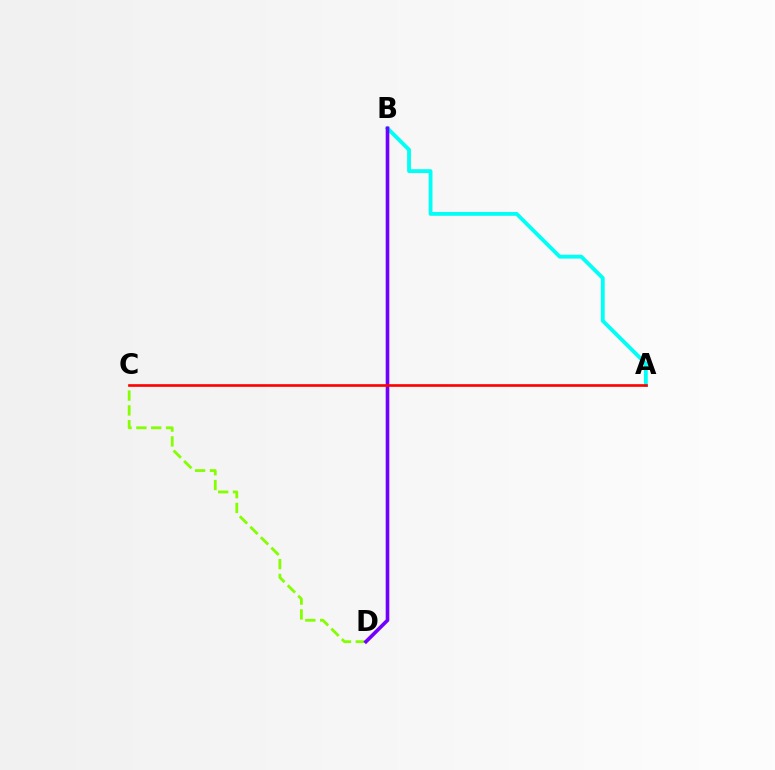{('A', 'B'): [{'color': '#00fff6', 'line_style': 'solid', 'thickness': 2.76}], ('C', 'D'): [{'color': '#84ff00', 'line_style': 'dashed', 'thickness': 2.01}], ('B', 'D'): [{'color': '#7200ff', 'line_style': 'solid', 'thickness': 2.6}], ('A', 'C'): [{'color': '#ff0000', 'line_style': 'solid', 'thickness': 1.9}]}